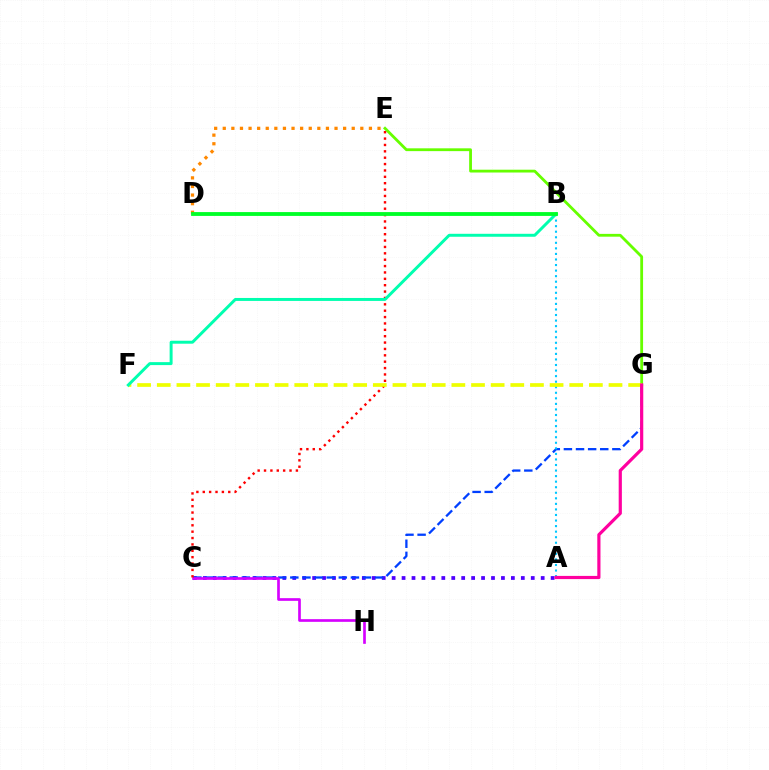{('E', 'G'): [{'color': '#66ff00', 'line_style': 'solid', 'thickness': 2.02}], ('A', 'C'): [{'color': '#4f00ff', 'line_style': 'dotted', 'thickness': 2.7}], ('C', 'G'): [{'color': '#003fff', 'line_style': 'dashed', 'thickness': 1.65}], ('C', 'H'): [{'color': '#d600ff', 'line_style': 'solid', 'thickness': 1.93}], ('C', 'E'): [{'color': '#ff0000', 'line_style': 'dotted', 'thickness': 1.73}], ('A', 'B'): [{'color': '#00c7ff', 'line_style': 'dotted', 'thickness': 1.51}], ('F', 'G'): [{'color': '#eeff00', 'line_style': 'dashed', 'thickness': 2.67}], ('D', 'E'): [{'color': '#ff8800', 'line_style': 'dotted', 'thickness': 2.34}], ('B', 'F'): [{'color': '#00ffaf', 'line_style': 'solid', 'thickness': 2.13}], ('B', 'D'): [{'color': '#00ff27', 'line_style': 'solid', 'thickness': 2.76}], ('A', 'G'): [{'color': '#ff00a0', 'line_style': 'solid', 'thickness': 2.29}]}